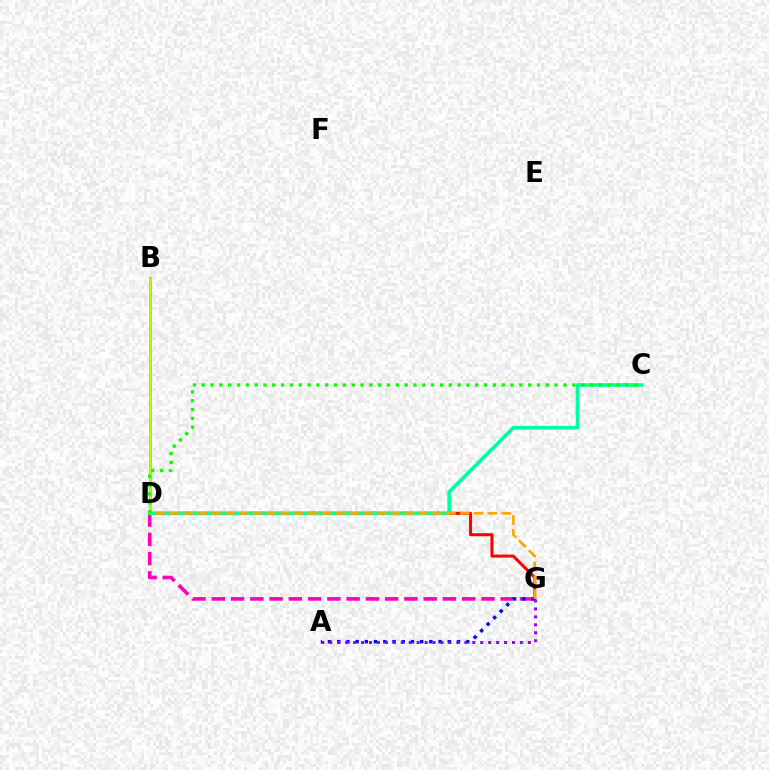{('D', 'G'): [{'color': '#ff0000', 'line_style': 'solid', 'thickness': 2.19}, {'color': '#ff00bd', 'line_style': 'dashed', 'thickness': 2.62}, {'color': '#ffa500', 'line_style': 'dashed', 'thickness': 1.88}], ('B', 'D'): [{'color': '#00b5ff', 'line_style': 'solid', 'thickness': 2.07}, {'color': '#b3ff00', 'line_style': 'solid', 'thickness': 1.86}], ('A', 'G'): [{'color': '#0010ff', 'line_style': 'dotted', 'thickness': 2.5}, {'color': '#9b00ff', 'line_style': 'dotted', 'thickness': 2.16}], ('C', 'D'): [{'color': '#00ff9d', 'line_style': 'solid', 'thickness': 2.6}, {'color': '#08ff00', 'line_style': 'dotted', 'thickness': 2.4}]}